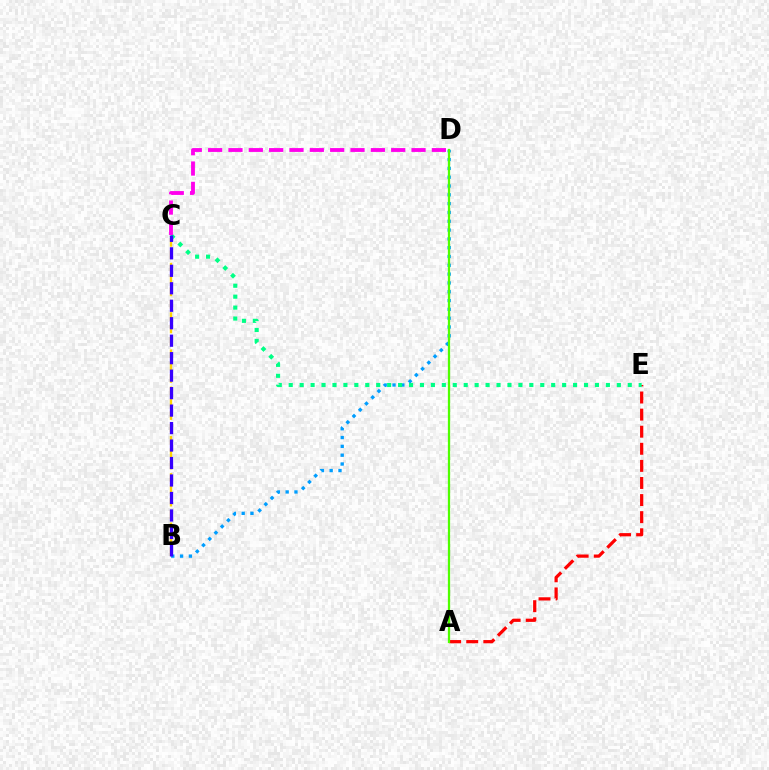{('B', 'C'): [{'color': '#ffd500', 'line_style': 'dashed', 'thickness': 1.68}, {'color': '#3700ff', 'line_style': 'dashed', 'thickness': 2.37}], ('B', 'D'): [{'color': '#009eff', 'line_style': 'dotted', 'thickness': 2.39}], ('A', 'E'): [{'color': '#ff0000', 'line_style': 'dashed', 'thickness': 2.32}], ('C', 'E'): [{'color': '#00ff86', 'line_style': 'dotted', 'thickness': 2.97}], ('C', 'D'): [{'color': '#ff00ed', 'line_style': 'dashed', 'thickness': 2.76}], ('A', 'D'): [{'color': '#4fff00', 'line_style': 'solid', 'thickness': 1.63}]}